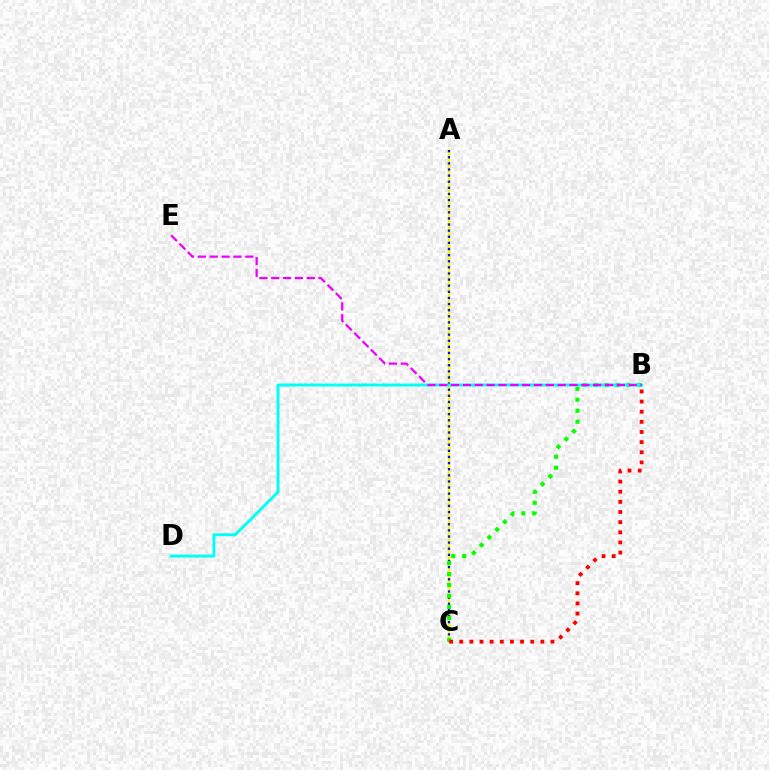{('A', 'C'): [{'color': '#fcf500', 'line_style': 'solid', 'thickness': 1.71}, {'color': '#0010ff', 'line_style': 'dotted', 'thickness': 1.66}], ('B', 'C'): [{'color': '#08ff00', 'line_style': 'dotted', 'thickness': 2.98}, {'color': '#ff0000', 'line_style': 'dotted', 'thickness': 2.76}], ('B', 'D'): [{'color': '#00fff6', 'line_style': 'solid', 'thickness': 2.11}], ('B', 'E'): [{'color': '#ee00ff', 'line_style': 'dashed', 'thickness': 1.61}]}